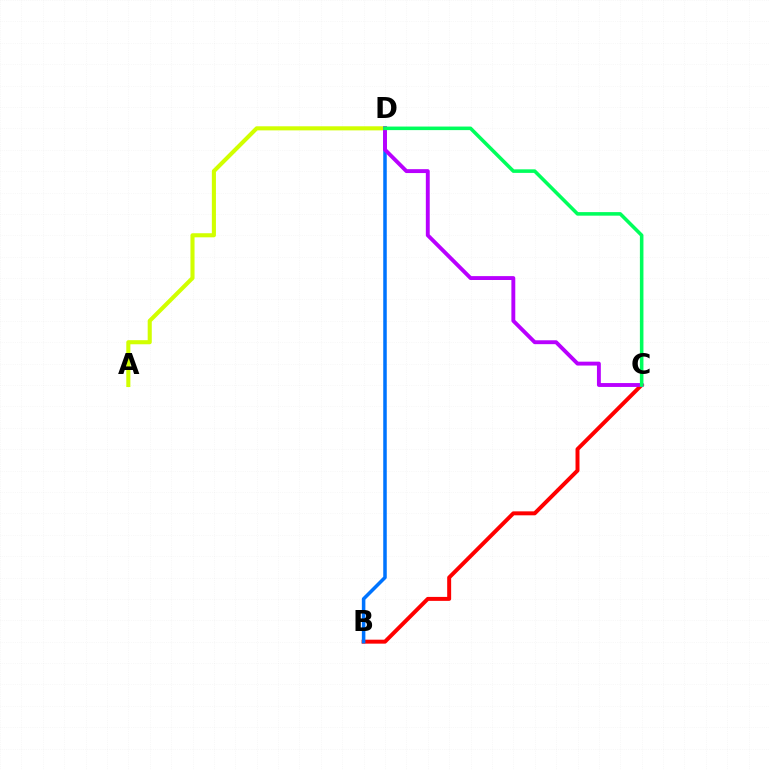{('A', 'D'): [{'color': '#d1ff00', 'line_style': 'solid', 'thickness': 2.94}], ('B', 'C'): [{'color': '#ff0000', 'line_style': 'solid', 'thickness': 2.85}], ('B', 'D'): [{'color': '#0074ff', 'line_style': 'solid', 'thickness': 2.54}], ('C', 'D'): [{'color': '#b900ff', 'line_style': 'solid', 'thickness': 2.8}, {'color': '#00ff5c', 'line_style': 'solid', 'thickness': 2.56}]}